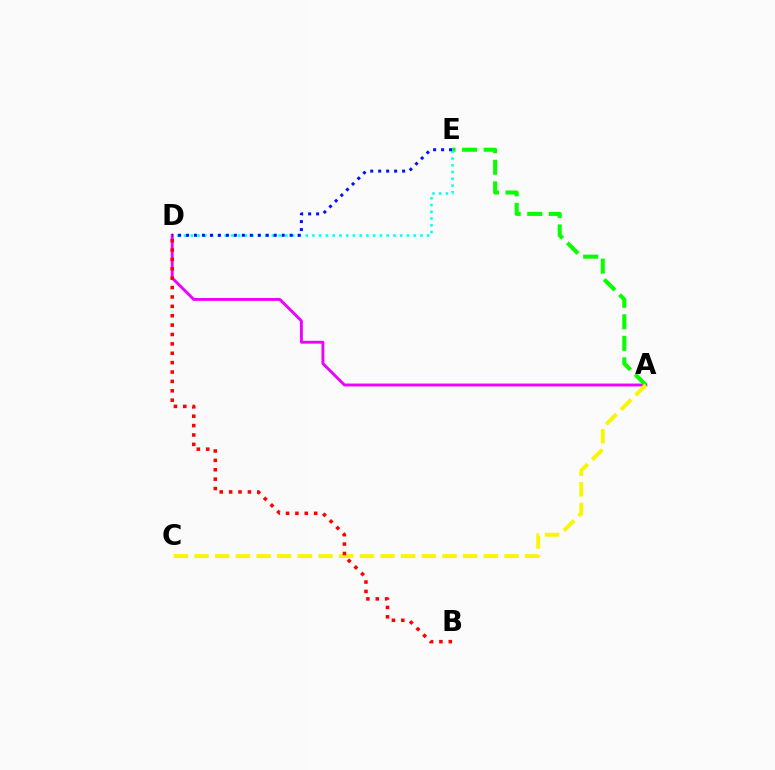{('A', 'D'): [{'color': '#ee00ff', 'line_style': 'solid', 'thickness': 2.08}], ('A', 'E'): [{'color': '#08ff00', 'line_style': 'dashed', 'thickness': 2.93}], ('A', 'C'): [{'color': '#fcf500', 'line_style': 'dashed', 'thickness': 2.81}], ('D', 'E'): [{'color': '#00fff6', 'line_style': 'dotted', 'thickness': 1.83}, {'color': '#0010ff', 'line_style': 'dotted', 'thickness': 2.17}], ('B', 'D'): [{'color': '#ff0000', 'line_style': 'dotted', 'thickness': 2.55}]}